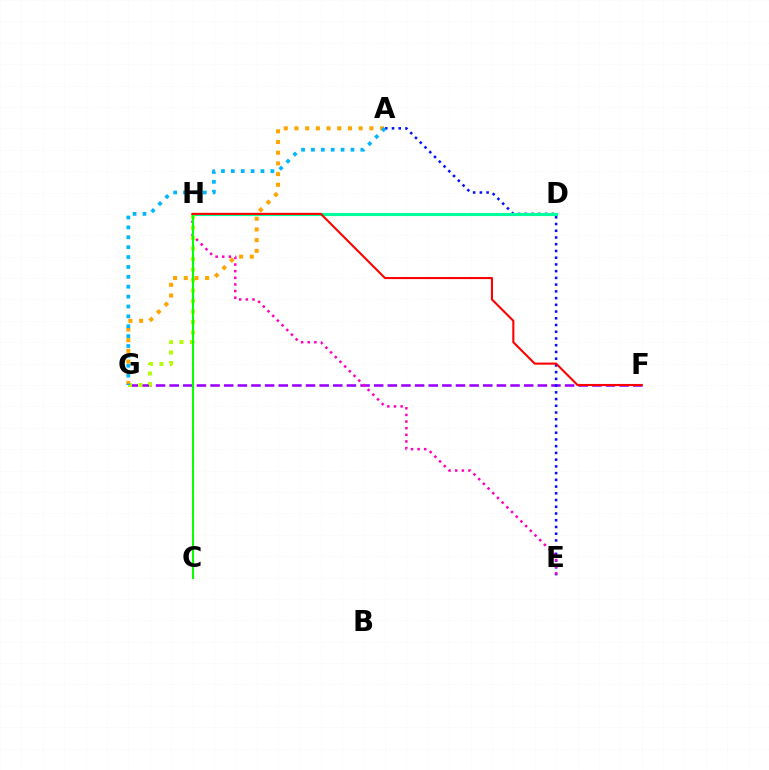{('F', 'G'): [{'color': '#9b00ff', 'line_style': 'dashed', 'thickness': 1.85}], ('A', 'E'): [{'color': '#0010ff', 'line_style': 'dotted', 'thickness': 1.83}], ('D', 'H'): [{'color': '#00ff9d', 'line_style': 'solid', 'thickness': 2.25}], ('E', 'H'): [{'color': '#ff00bd', 'line_style': 'dotted', 'thickness': 1.8}], ('G', 'H'): [{'color': '#b3ff00', 'line_style': 'dotted', 'thickness': 2.85}], ('A', 'G'): [{'color': '#ffa500', 'line_style': 'dotted', 'thickness': 2.91}, {'color': '#00b5ff', 'line_style': 'dotted', 'thickness': 2.69}], ('C', 'H'): [{'color': '#08ff00', 'line_style': 'solid', 'thickness': 1.52}], ('F', 'H'): [{'color': '#ff0000', 'line_style': 'solid', 'thickness': 1.5}]}